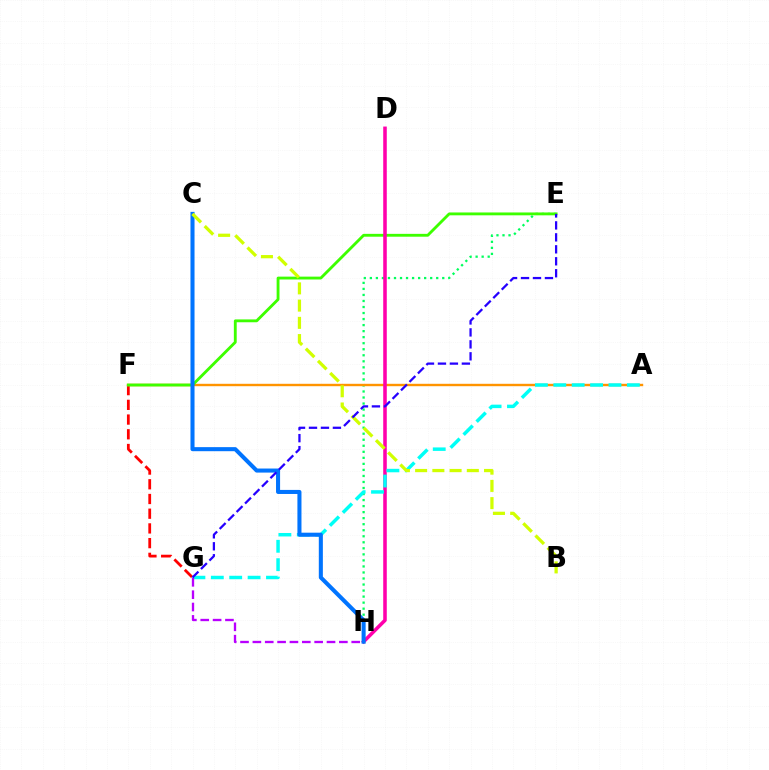{('F', 'G'): [{'color': '#ff0000', 'line_style': 'dashed', 'thickness': 2.0}], ('E', 'H'): [{'color': '#00ff5c', 'line_style': 'dotted', 'thickness': 1.64}], ('A', 'F'): [{'color': '#ff9400', 'line_style': 'solid', 'thickness': 1.73}], ('E', 'F'): [{'color': '#3dff00', 'line_style': 'solid', 'thickness': 2.05}], ('D', 'H'): [{'color': '#ff00ac', 'line_style': 'solid', 'thickness': 2.56}], ('A', 'G'): [{'color': '#00fff6', 'line_style': 'dashed', 'thickness': 2.5}], ('G', 'H'): [{'color': '#b900ff', 'line_style': 'dashed', 'thickness': 1.68}], ('C', 'H'): [{'color': '#0074ff', 'line_style': 'solid', 'thickness': 2.92}], ('B', 'C'): [{'color': '#d1ff00', 'line_style': 'dashed', 'thickness': 2.34}], ('E', 'G'): [{'color': '#2500ff', 'line_style': 'dashed', 'thickness': 1.63}]}